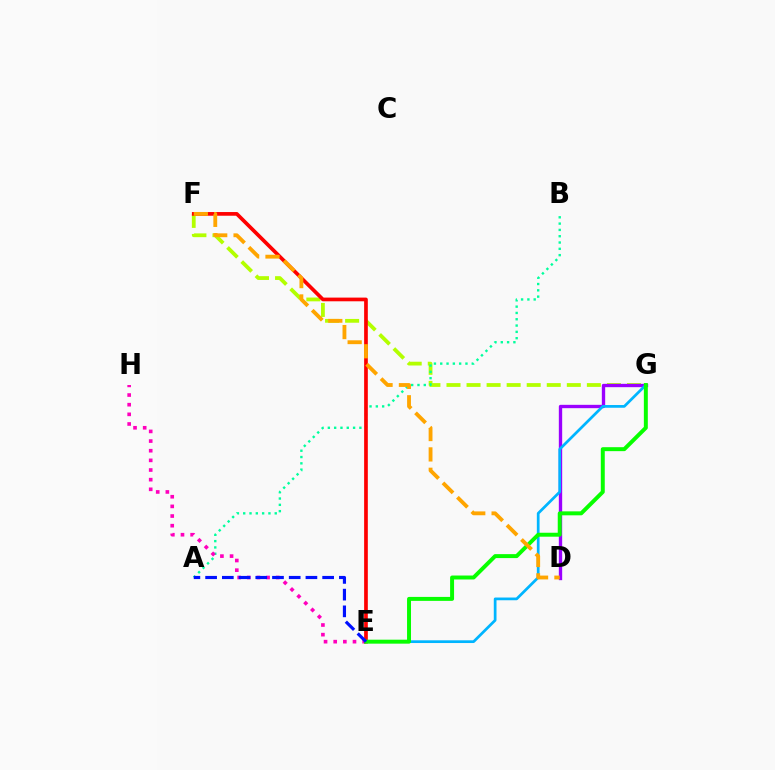{('F', 'G'): [{'color': '#b3ff00', 'line_style': 'dashed', 'thickness': 2.72}], ('A', 'B'): [{'color': '#00ff9d', 'line_style': 'dotted', 'thickness': 1.71}], ('D', 'G'): [{'color': '#9b00ff', 'line_style': 'solid', 'thickness': 2.41}], ('E', 'G'): [{'color': '#00b5ff', 'line_style': 'solid', 'thickness': 1.96}, {'color': '#08ff00', 'line_style': 'solid', 'thickness': 2.85}], ('E', 'H'): [{'color': '#ff00bd', 'line_style': 'dotted', 'thickness': 2.62}], ('E', 'F'): [{'color': '#ff0000', 'line_style': 'solid', 'thickness': 2.66}], ('A', 'E'): [{'color': '#0010ff', 'line_style': 'dashed', 'thickness': 2.27}], ('D', 'F'): [{'color': '#ffa500', 'line_style': 'dashed', 'thickness': 2.77}]}